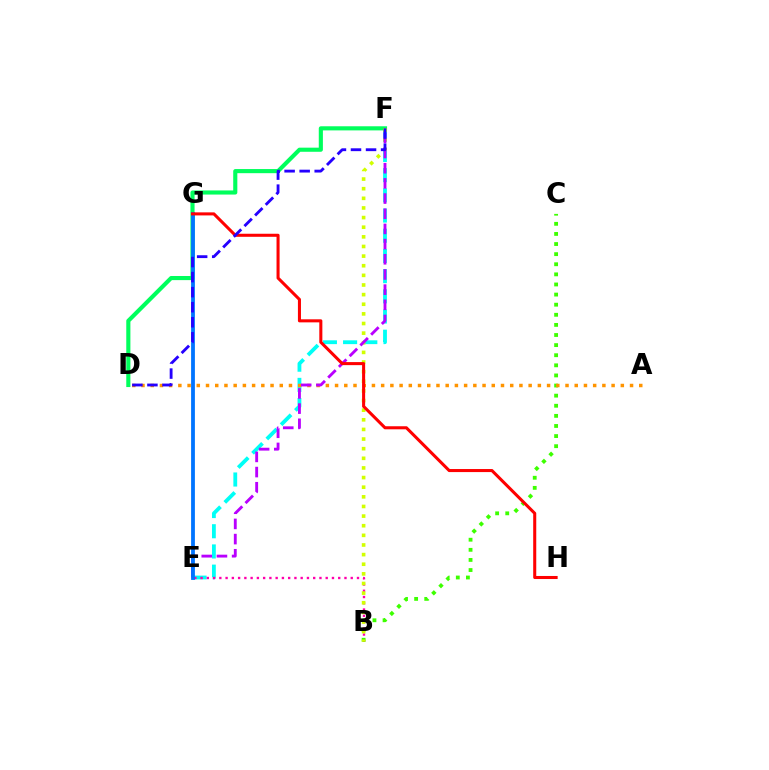{('E', 'F'): [{'color': '#00fff6', 'line_style': 'dashed', 'thickness': 2.74}, {'color': '#b900ff', 'line_style': 'dashed', 'thickness': 2.06}], ('B', 'E'): [{'color': '#ff00ac', 'line_style': 'dotted', 'thickness': 1.7}], ('B', 'C'): [{'color': '#3dff00', 'line_style': 'dotted', 'thickness': 2.75}], ('D', 'F'): [{'color': '#00ff5c', 'line_style': 'solid', 'thickness': 2.97}, {'color': '#2500ff', 'line_style': 'dashed', 'thickness': 2.04}], ('B', 'F'): [{'color': '#d1ff00', 'line_style': 'dotted', 'thickness': 2.62}], ('A', 'D'): [{'color': '#ff9400', 'line_style': 'dotted', 'thickness': 2.5}], ('E', 'G'): [{'color': '#0074ff', 'line_style': 'solid', 'thickness': 2.73}], ('G', 'H'): [{'color': '#ff0000', 'line_style': 'solid', 'thickness': 2.2}]}